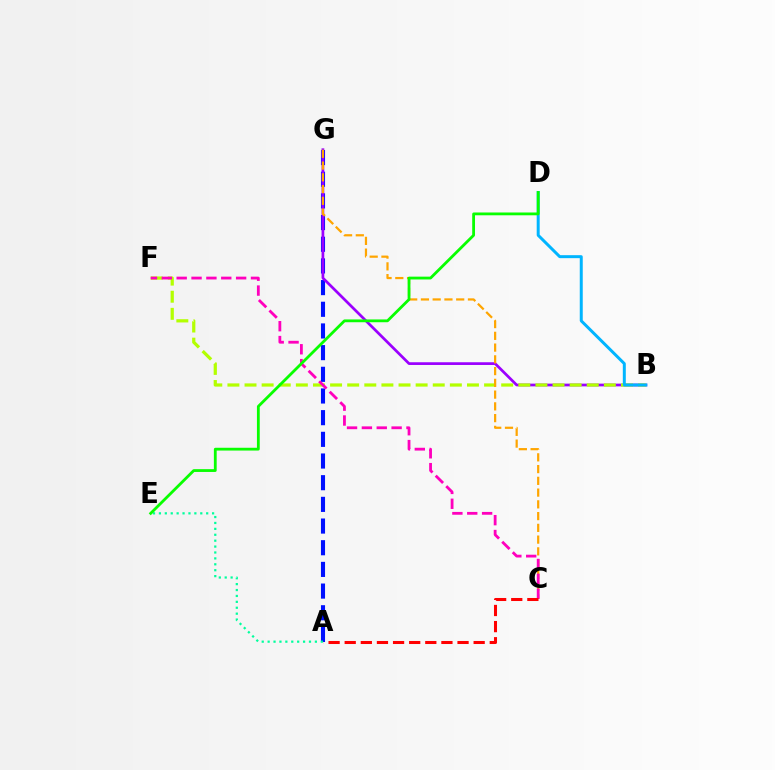{('A', 'G'): [{'color': '#0010ff', 'line_style': 'dashed', 'thickness': 2.94}], ('B', 'G'): [{'color': '#9b00ff', 'line_style': 'solid', 'thickness': 1.96}], ('B', 'F'): [{'color': '#b3ff00', 'line_style': 'dashed', 'thickness': 2.32}], ('A', 'E'): [{'color': '#00ff9d', 'line_style': 'dotted', 'thickness': 1.6}], ('B', 'D'): [{'color': '#00b5ff', 'line_style': 'solid', 'thickness': 2.15}], ('C', 'G'): [{'color': '#ffa500', 'line_style': 'dashed', 'thickness': 1.6}], ('C', 'F'): [{'color': '#ff00bd', 'line_style': 'dashed', 'thickness': 2.02}], ('D', 'E'): [{'color': '#08ff00', 'line_style': 'solid', 'thickness': 2.02}], ('A', 'C'): [{'color': '#ff0000', 'line_style': 'dashed', 'thickness': 2.19}]}